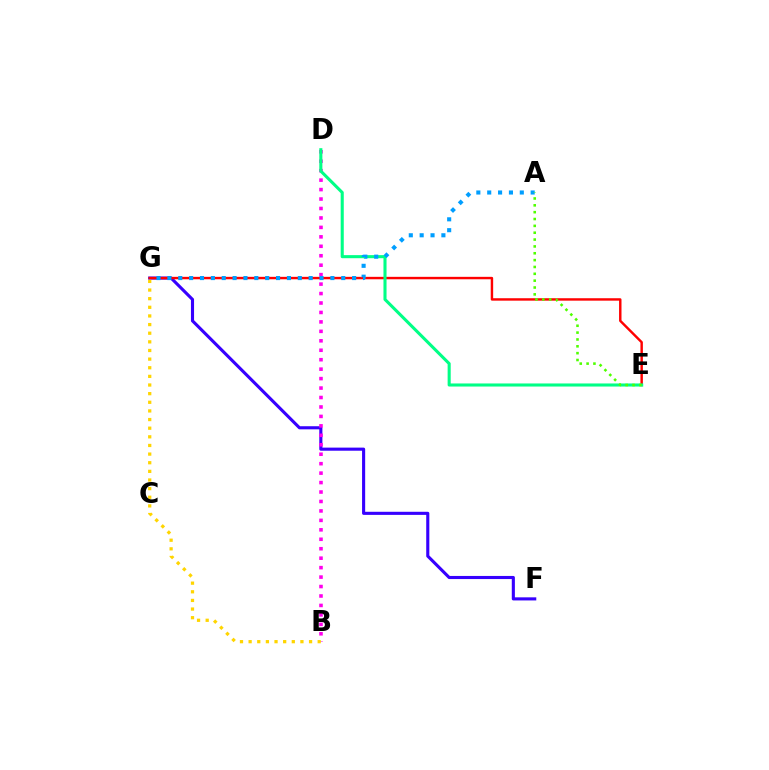{('F', 'G'): [{'color': '#3700ff', 'line_style': 'solid', 'thickness': 2.24}], ('E', 'G'): [{'color': '#ff0000', 'line_style': 'solid', 'thickness': 1.75}], ('B', 'D'): [{'color': '#ff00ed', 'line_style': 'dotted', 'thickness': 2.57}], ('D', 'E'): [{'color': '#00ff86', 'line_style': 'solid', 'thickness': 2.21}], ('B', 'G'): [{'color': '#ffd500', 'line_style': 'dotted', 'thickness': 2.35}], ('A', 'G'): [{'color': '#009eff', 'line_style': 'dotted', 'thickness': 2.95}], ('A', 'E'): [{'color': '#4fff00', 'line_style': 'dotted', 'thickness': 1.86}]}